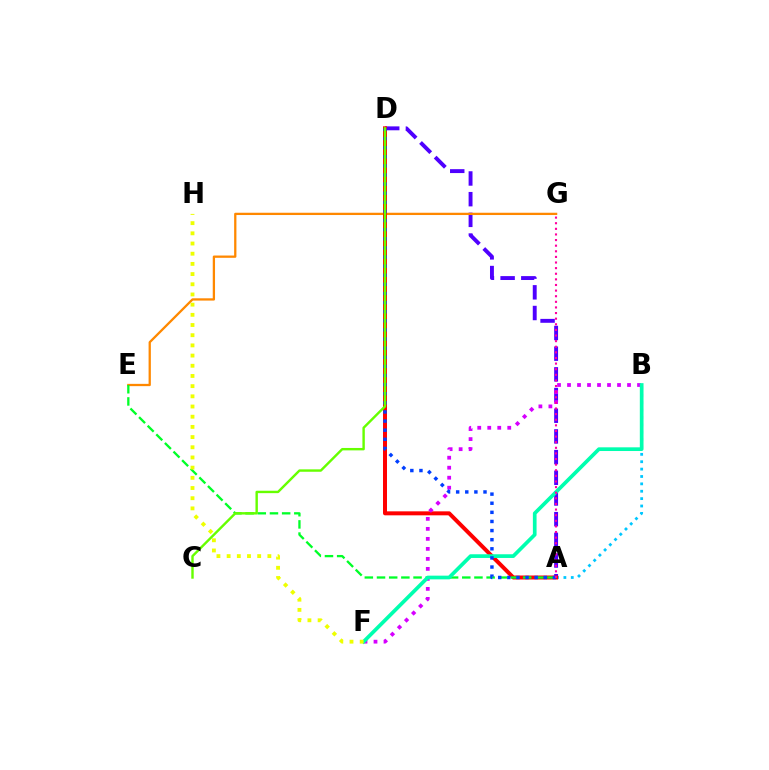{('A', 'B'): [{'color': '#00c7ff', 'line_style': 'dotted', 'thickness': 2.01}], ('A', 'D'): [{'color': '#4f00ff', 'line_style': 'dashed', 'thickness': 2.81}, {'color': '#ff0000', 'line_style': 'solid', 'thickness': 2.87}, {'color': '#003fff', 'line_style': 'dotted', 'thickness': 2.48}], ('E', 'G'): [{'color': '#ff8800', 'line_style': 'solid', 'thickness': 1.64}], ('B', 'F'): [{'color': '#d600ff', 'line_style': 'dotted', 'thickness': 2.72}, {'color': '#00ffaf', 'line_style': 'solid', 'thickness': 2.66}], ('A', 'E'): [{'color': '#00ff27', 'line_style': 'dashed', 'thickness': 1.65}], ('F', 'H'): [{'color': '#eeff00', 'line_style': 'dotted', 'thickness': 2.77}], ('C', 'D'): [{'color': '#66ff00', 'line_style': 'solid', 'thickness': 1.74}], ('A', 'G'): [{'color': '#ff00a0', 'line_style': 'dotted', 'thickness': 1.53}]}